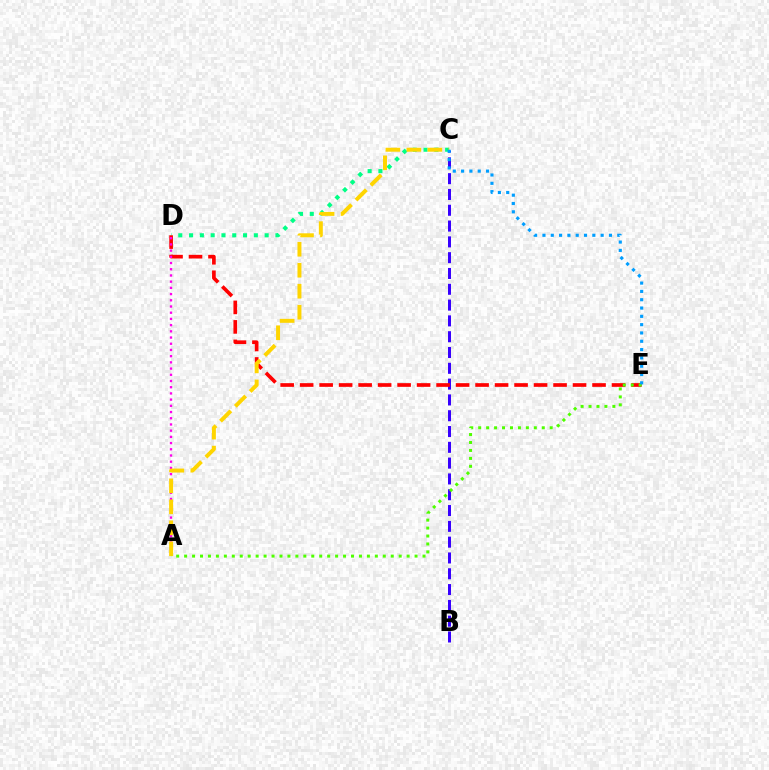{('B', 'C'): [{'color': '#3700ff', 'line_style': 'dashed', 'thickness': 2.15}], ('C', 'D'): [{'color': '#00ff86', 'line_style': 'dotted', 'thickness': 2.93}], ('D', 'E'): [{'color': '#ff0000', 'line_style': 'dashed', 'thickness': 2.65}], ('A', 'D'): [{'color': '#ff00ed', 'line_style': 'dotted', 'thickness': 1.69}], ('A', 'C'): [{'color': '#ffd500', 'line_style': 'dashed', 'thickness': 2.85}], ('A', 'E'): [{'color': '#4fff00', 'line_style': 'dotted', 'thickness': 2.16}], ('C', 'E'): [{'color': '#009eff', 'line_style': 'dotted', 'thickness': 2.26}]}